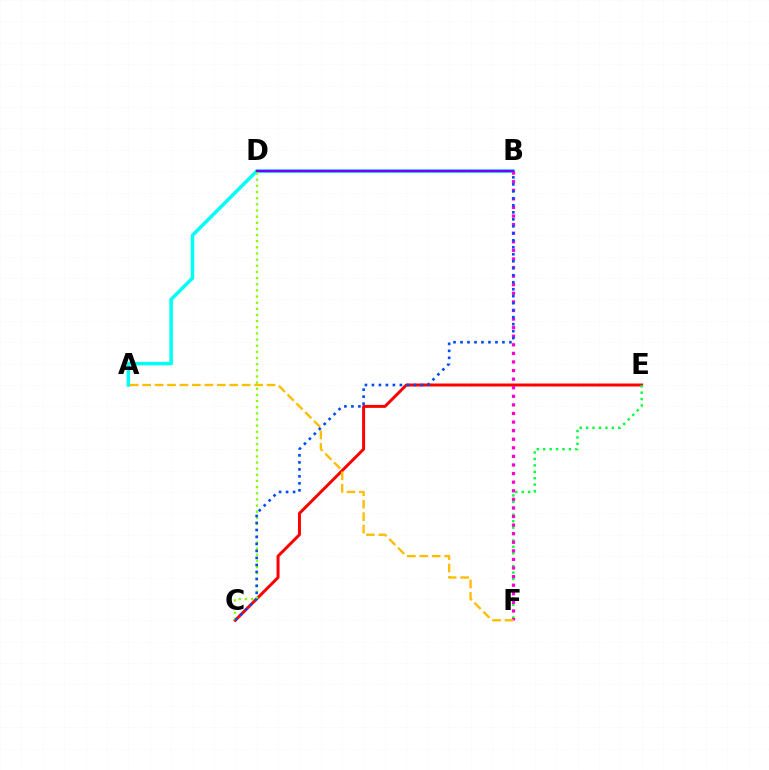{('A', 'B'): [{'color': '#00fff6', 'line_style': 'solid', 'thickness': 2.53}], ('C', 'E'): [{'color': '#ff0000', 'line_style': 'solid', 'thickness': 2.15}], ('B', 'D'): [{'color': '#7200ff', 'line_style': 'solid', 'thickness': 1.78}], ('E', 'F'): [{'color': '#00ff39', 'line_style': 'dotted', 'thickness': 1.75}], ('B', 'F'): [{'color': '#ff00cf', 'line_style': 'dotted', 'thickness': 2.33}], ('C', 'D'): [{'color': '#84ff00', 'line_style': 'dotted', 'thickness': 1.67}], ('A', 'F'): [{'color': '#ffbd00', 'line_style': 'dashed', 'thickness': 1.69}], ('B', 'C'): [{'color': '#004bff', 'line_style': 'dotted', 'thickness': 1.9}]}